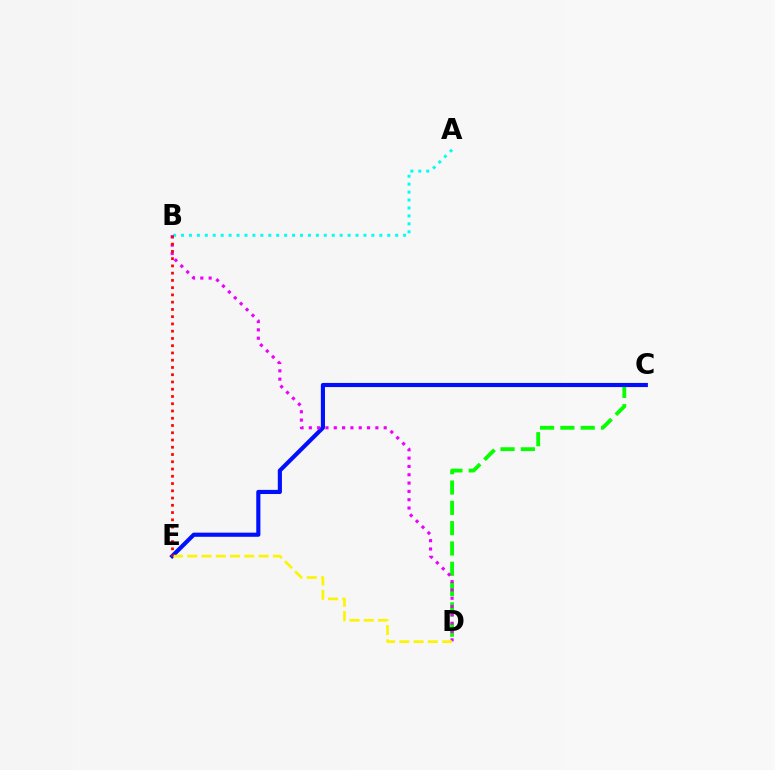{('A', 'B'): [{'color': '#00fff6', 'line_style': 'dotted', 'thickness': 2.16}], ('C', 'D'): [{'color': '#08ff00', 'line_style': 'dashed', 'thickness': 2.76}], ('C', 'E'): [{'color': '#0010ff', 'line_style': 'solid', 'thickness': 2.98}], ('B', 'D'): [{'color': '#ee00ff', 'line_style': 'dotted', 'thickness': 2.26}], ('D', 'E'): [{'color': '#fcf500', 'line_style': 'dashed', 'thickness': 1.94}], ('B', 'E'): [{'color': '#ff0000', 'line_style': 'dotted', 'thickness': 1.97}]}